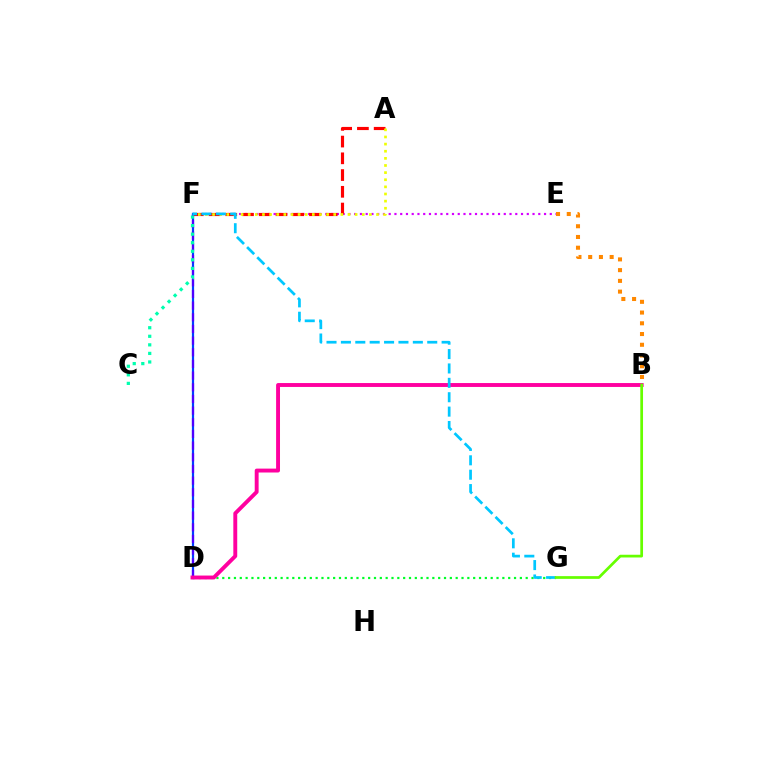{('E', 'F'): [{'color': '#d600ff', 'line_style': 'dotted', 'thickness': 1.56}], ('A', 'F'): [{'color': '#ff0000', 'line_style': 'dashed', 'thickness': 2.27}, {'color': '#eeff00', 'line_style': 'dotted', 'thickness': 1.94}], ('D', 'F'): [{'color': '#003fff', 'line_style': 'solid', 'thickness': 1.59}, {'color': '#4f00ff', 'line_style': 'dashed', 'thickness': 1.58}], ('D', 'G'): [{'color': '#00ff27', 'line_style': 'dotted', 'thickness': 1.59}], ('B', 'D'): [{'color': '#ff00a0', 'line_style': 'solid', 'thickness': 2.81}], ('C', 'F'): [{'color': '#00ffaf', 'line_style': 'dotted', 'thickness': 2.33}], ('F', 'G'): [{'color': '#00c7ff', 'line_style': 'dashed', 'thickness': 1.95}], ('B', 'E'): [{'color': '#ff8800', 'line_style': 'dotted', 'thickness': 2.92}], ('B', 'G'): [{'color': '#66ff00', 'line_style': 'solid', 'thickness': 1.96}]}